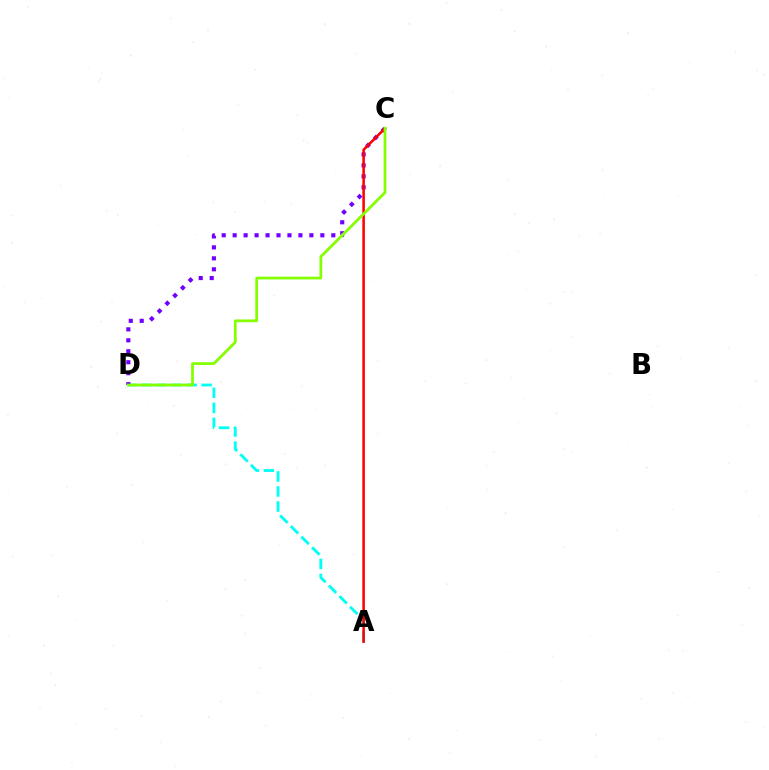{('A', 'D'): [{'color': '#00fff6', 'line_style': 'dashed', 'thickness': 2.04}], ('C', 'D'): [{'color': '#7200ff', 'line_style': 'dotted', 'thickness': 2.98}, {'color': '#84ff00', 'line_style': 'solid', 'thickness': 1.98}], ('A', 'C'): [{'color': '#ff0000', 'line_style': 'solid', 'thickness': 1.84}]}